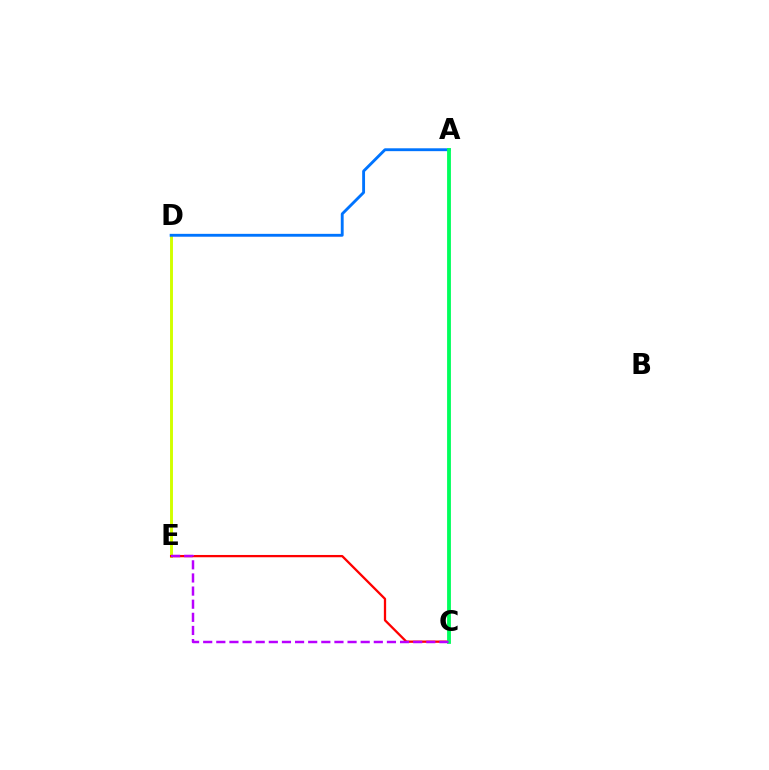{('D', 'E'): [{'color': '#d1ff00', 'line_style': 'solid', 'thickness': 2.11}], ('C', 'E'): [{'color': '#ff0000', 'line_style': 'solid', 'thickness': 1.64}, {'color': '#b900ff', 'line_style': 'dashed', 'thickness': 1.78}], ('A', 'D'): [{'color': '#0074ff', 'line_style': 'solid', 'thickness': 2.06}], ('A', 'C'): [{'color': '#00ff5c', 'line_style': 'solid', 'thickness': 2.75}]}